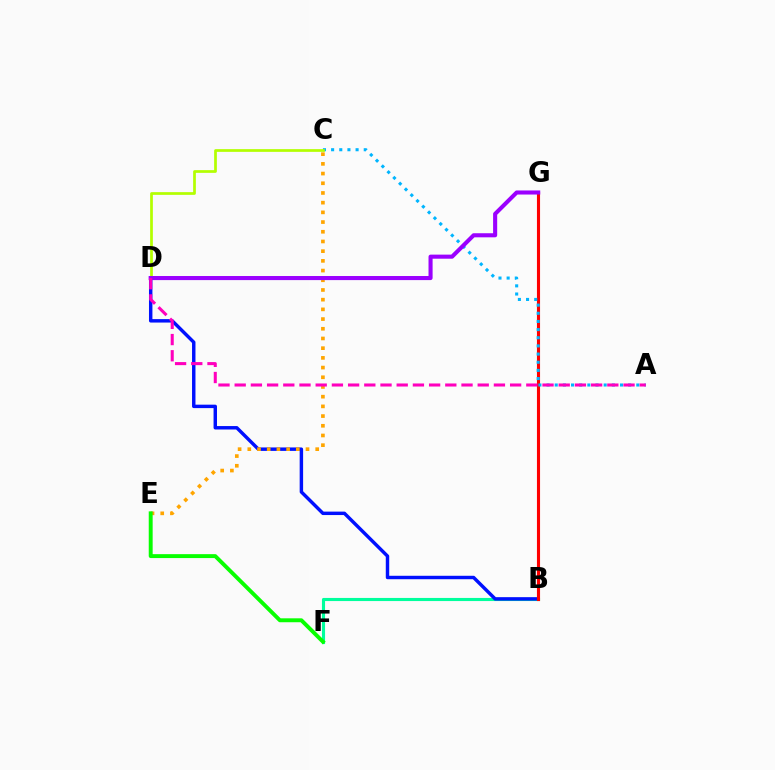{('B', 'F'): [{'color': '#00ff9d', 'line_style': 'solid', 'thickness': 2.25}], ('B', 'D'): [{'color': '#0010ff', 'line_style': 'solid', 'thickness': 2.48}], ('B', 'G'): [{'color': '#ff0000', 'line_style': 'solid', 'thickness': 2.24}], ('C', 'E'): [{'color': '#ffa500', 'line_style': 'dotted', 'thickness': 2.64}], ('A', 'C'): [{'color': '#00b5ff', 'line_style': 'dotted', 'thickness': 2.22}], ('C', 'D'): [{'color': '#b3ff00', 'line_style': 'solid', 'thickness': 1.96}], ('E', 'F'): [{'color': '#08ff00', 'line_style': 'solid', 'thickness': 2.82}], ('D', 'G'): [{'color': '#9b00ff', 'line_style': 'solid', 'thickness': 2.94}], ('A', 'D'): [{'color': '#ff00bd', 'line_style': 'dashed', 'thickness': 2.2}]}